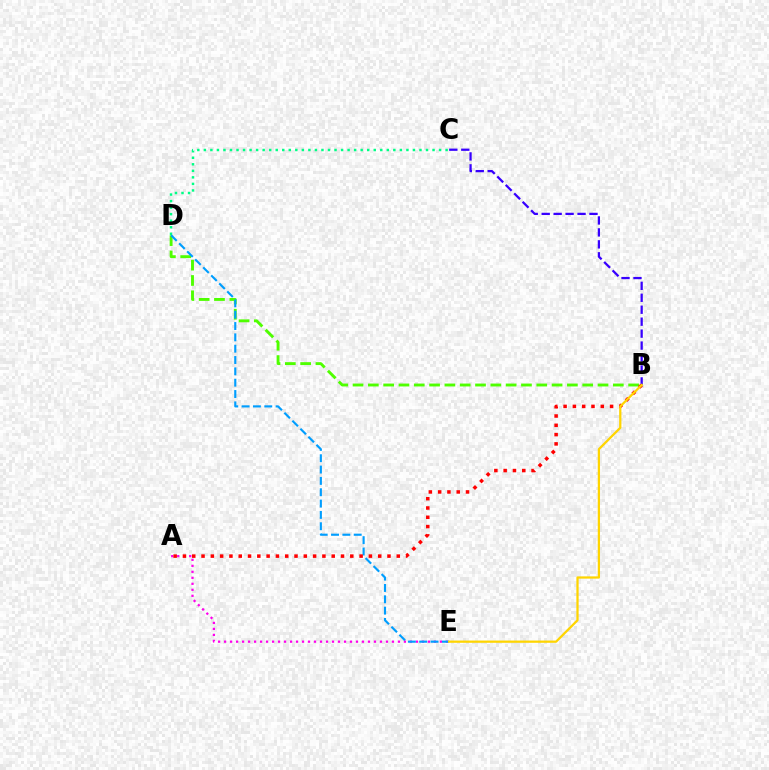{('B', 'C'): [{'color': '#3700ff', 'line_style': 'dashed', 'thickness': 1.62}], ('B', 'D'): [{'color': '#4fff00', 'line_style': 'dashed', 'thickness': 2.08}], ('A', 'E'): [{'color': '#ff00ed', 'line_style': 'dotted', 'thickness': 1.63}], ('C', 'D'): [{'color': '#00ff86', 'line_style': 'dotted', 'thickness': 1.78}], ('D', 'E'): [{'color': '#009eff', 'line_style': 'dashed', 'thickness': 1.54}], ('A', 'B'): [{'color': '#ff0000', 'line_style': 'dotted', 'thickness': 2.53}], ('B', 'E'): [{'color': '#ffd500', 'line_style': 'solid', 'thickness': 1.62}]}